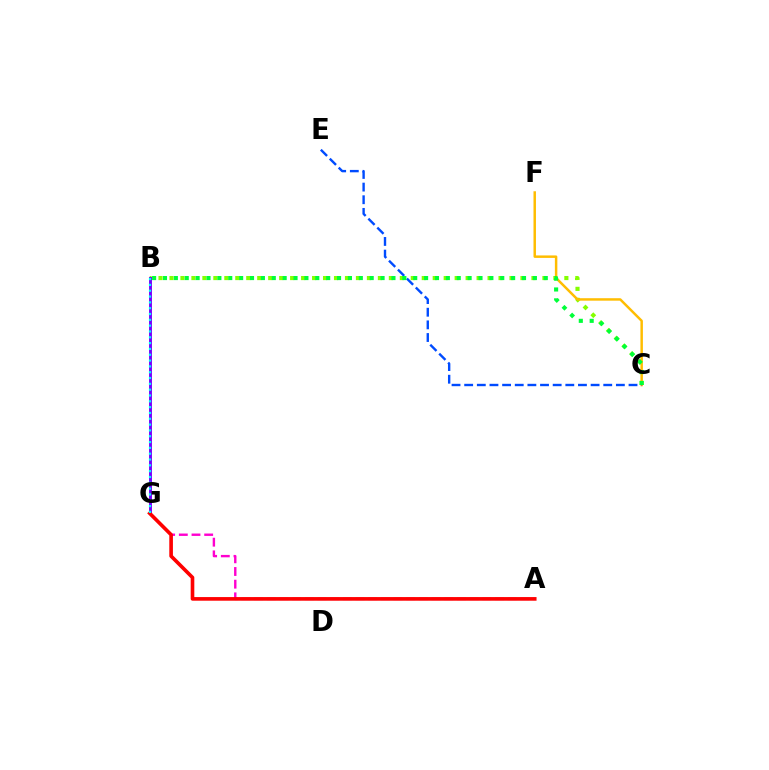{('B', 'C'): [{'color': '#84ff00', 'line_style': 'dotted', 'thickness': 2.98}, {'color': '#00ff39', 'line_style': 'dotted', 'thickness': 2.96}], ('A', 'G'): [{'color': '#ff00cf', 'line_style': 'dashed', 'thickness': 1.72}, {'color': '#ff0000', 'line_style': 'solid', 'thickness': 2.62}], ('C', 'F'): [{'color': '#ffbd00', 'line_style': 'solid', 'thickness': 1.78}], ('B', 'G'): [{'color': '#7200ff', 'line_style': 'solid', 'thickness': 2.08}, {'color': '#00fff6', 'line_style': 'dotted', 'thickness': 1.58}], ('C', 'E'): [{'color': '#004bff', 'line_style': 'dashed', 'thickness': 1.72}]}